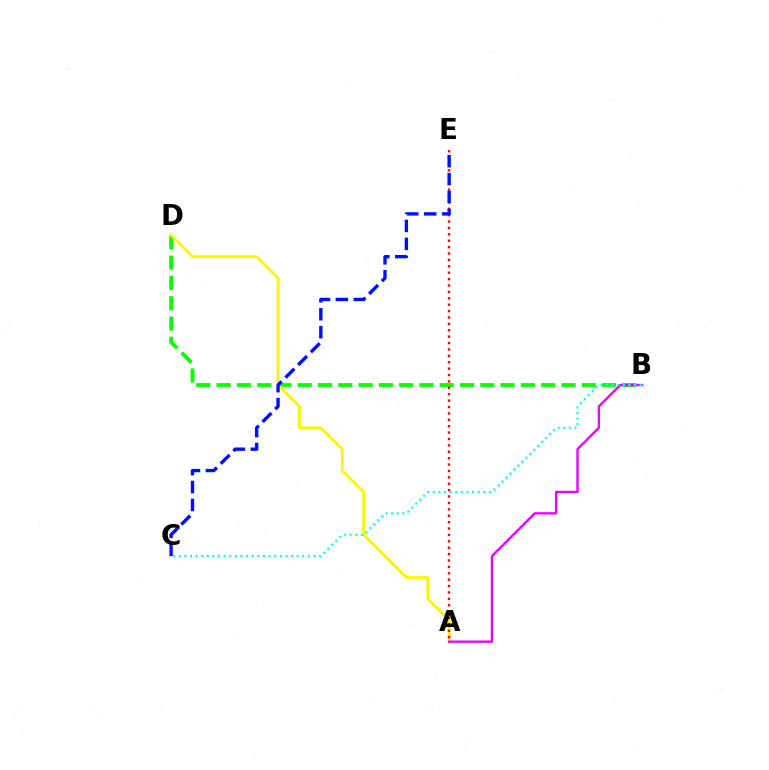{('B', 'D'): [{'color': '#08ff00', 'line_style': 'dashed', 'thickness': 2.76}], ('A', 'D'): [{'color': '#fcf500', 'line_style': 'solid', 'thickness': 1.96}], ('A', 'B'): [{'color': '#ee00ff', 'line_style': 'solid', 'thickness': 1.7}], ('B', 'C'): [{'color': '#00fff6', 'line_style': 'dotted', 'thickness': 1.52}], ('A', 'E'): [{'color': '#ff0000', 'line_style': 'dotted', 'thickness': 1.74}], ('C', 'E'): [{'color': '#0010ff', 'line_style': 'dashed', 'thickness': 2.44}]}